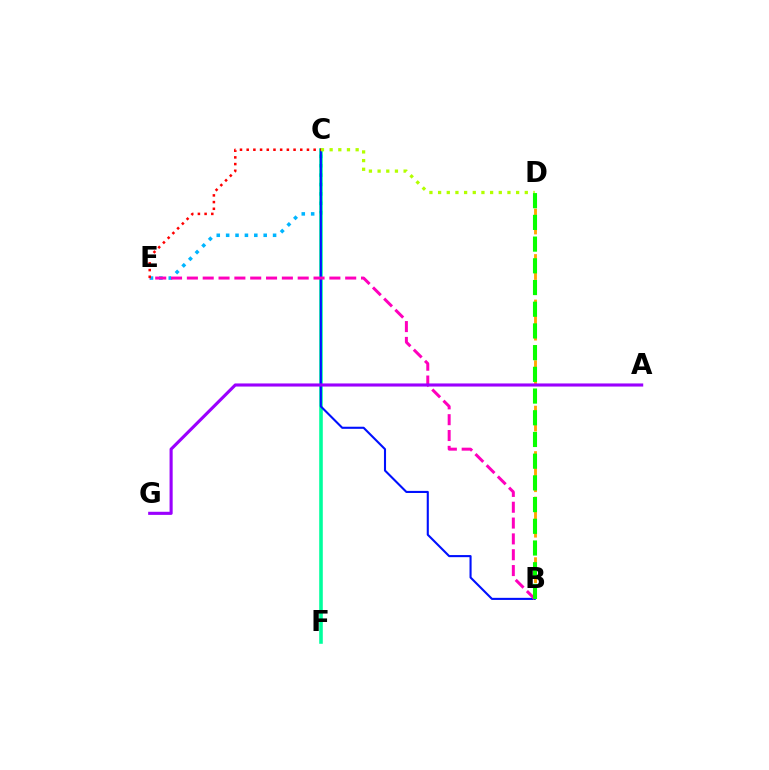{('C', 'E'): [{'color': '#00b5ff', 'line_style': 'dotted', 'thickness': 2.55}, {'color': '#ff0000', 'line_style': 'dotted', 'thickness': 1.82}], ('C', 'F'): [{'color': '#00ff9d', 'line_style': 'solid', 'thickness': 2.58}], ('B', 'D'): [{'color': '#ffa500', 'line_style': 'dashed', 'thickness': 2.06}, {'color': '#08ff00', 'line_style': 'dashed', 'thickness': 2.95}], ('B', 'C'): [{'color': '#0010ff', 'line_style': 'solid', 'thickness': 1.51}], ('B', 'E'): [{'color': '#ff00bd', 'line_style': 'dashed', 'thickness': 2.15}], ('C', 'D'): [{'color': '#b3ff00', 'line_style': 'dotted', 'thickness': 2.36}], ('A', 'G'): [{'color': '#9b00ff', 'line_style': 'solid', 'thickness': 2.24}]}